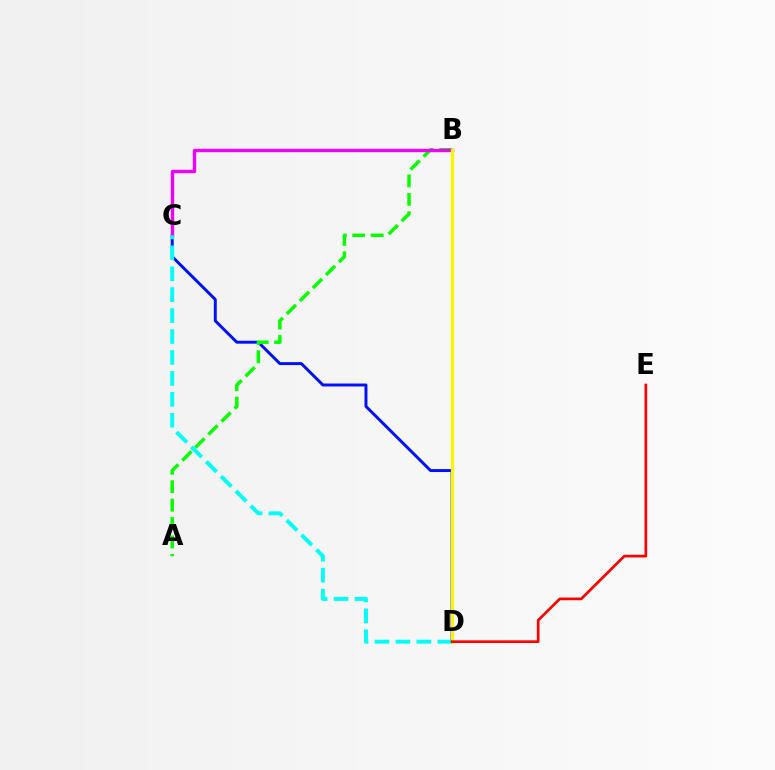{('C', 'D'): [{'color': '#0010ff', 'line_style': 'solid', 'thickness': 2.12}, {'color': '#00fff6', 'line_style': 'dashed', 'thickness': 2.84}], ('A', 'B'): [{'color': '#08ff00', 'line_style': 'dashed', 'thickness': 2.5}], ('B', 'C'): [{'color': '#ee00ff', 'line_style': 'solid', 'thickness': 2.43}], ('B', 'D'): [{'color': '#fcf500', 'line_style': 'solid', 'thickness': 2.36}], ('D', 'E'): [{'color': '#ff0000', 'line_style': 'solid', 'thickness': 1.93}]}